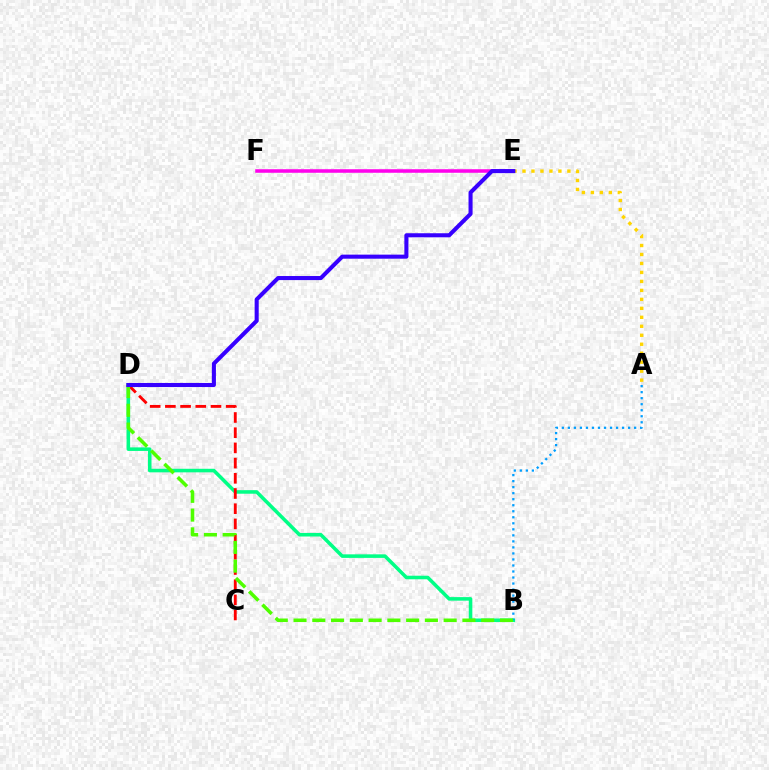{('B', 'D'): [{'color': '#00ff86', 'line_style': 'solid', 'thickness': 2.56}, {'color': '#4fff00', 'line_style': 'dashed', 'thickness': 2.55}], ('C', 'D'): [{'color': '#ff0000', 'line_style': 'dashed', 'thickness': 2.06}], ('A', 'B'): [{'color': '#009eff', 'line_style': 'dotted', 'thickness': 1.64}], ('E', 'F'): [{'color': '#ff00ed', 'line_style': 'solid', 'thickness': 2.55}], ('A', 'E'): [{'color': '#ffd500', 'line_style': 'dotted', 'thickness': 2.44}], ('D', 'E'): [{'color': '#3700ff', 'line_style': 'solid', 'thickness': 2.93}]}